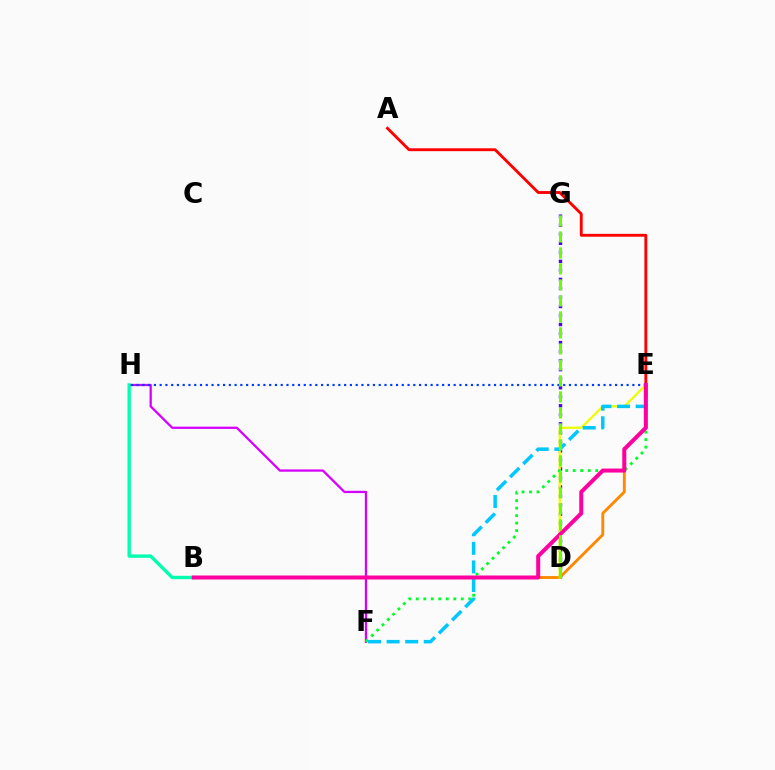{('A', 'E'): [{'color': '#ff0000', 'line_style': 'solid', 'thickness': 2.07}], ('D', 'G'): [{'color': '#4f00ff', 'line_style': 'dotted', 'thickness': 2.45}, {'color': '#66ff00', 'line_style': 'dashed', 'thickness': 2.17}], ('F', 'H'): [{'color': '#d600ff', 'line_style': 'solid', 'thickness': 1.64}], ('B', 'E'): [{'color': '#ff8800', 'line_style': 'solid', 'thickness': 2.06}, {'color': '#ff00a0', 'line_style': 'solid', 'thickness': 2.88}], ('D', 'E'): [{'color': '#eeff00', 'line_style': 'solid', 'thickness': 1.66}], ('E', 'F'): [{'color': '#00ff27', 'line_style': 'dotted', 'thickness': 2.04}, {'color': '#00c7ff', 'line_style': 'dashed', 'thickness': 2.52}], ('B', 'H'): [{'color': '#00ffaf', 'line_style': 'solid', 'thickness': 2.42}], ('E', 'H'): [{'color': '#003fff', 'line_style': 'dotted', 'thickness': 1.57}]}